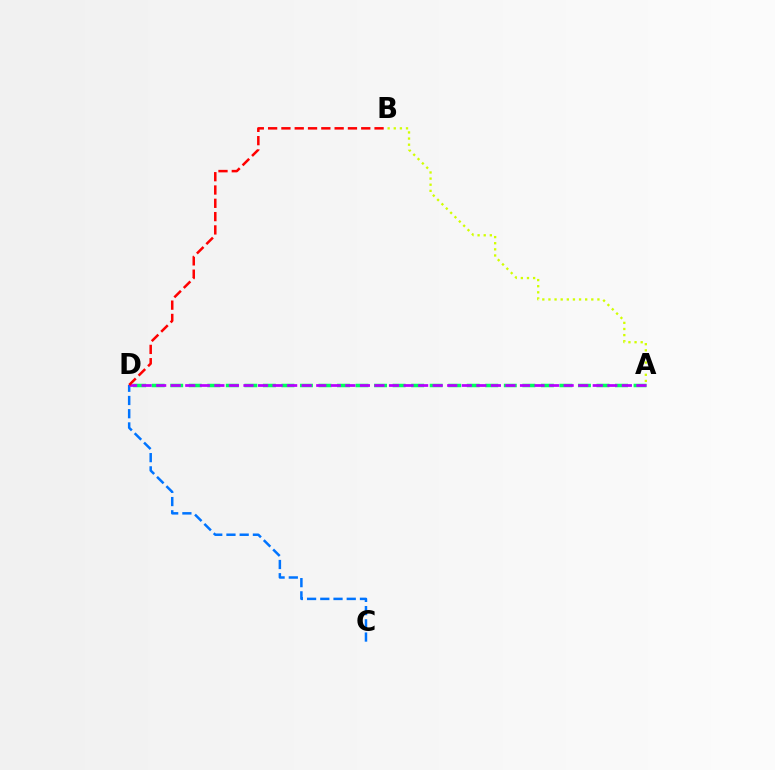{('C', 'D'): [{'color': '#0074ff', 'line_style': 'dashed', 'thickness': 1.8}], ('A', 'B'): [{'color': '#d1ff00', 'line_style': 'dotted', 'thickness': 1.66}], ('A', 'D'): [{'color': '#00ff5c', 'line_style': 'dashed', 'thickness': 2.52}, {'color': '#b900ff', 'line_style': 'dashed', 'thickness': 1.98}], ('B', 'D'): [{'color': '#ff0000', 'line_style': 'dashed', 'thickness': 1.81}]}